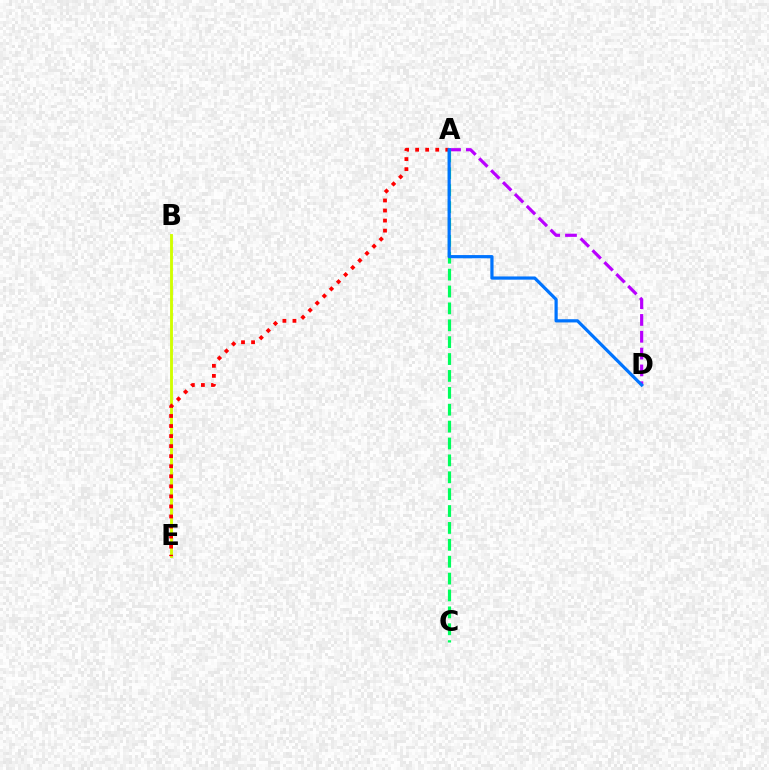{('A', 'D'): [{'color': '#b900ff', 'line_style': 'dashed', 'thickness': 2.29}, {'color': '#0074ff', 'line_style': 'solid', 'thickness': 2.31}], ('B', 'E'): [{'color': '#d1ff00', 'line_style': 'solid', 'thickness': 2.06}], ('A', 'E'): [{'color': '#ff0000', 'line_style': 'dotted', 'thickness': 2.73}], ('A', 'C'): [{'color': '#00ff5c', 'line_style': 'dashed', 'thickness': 2.29}]}